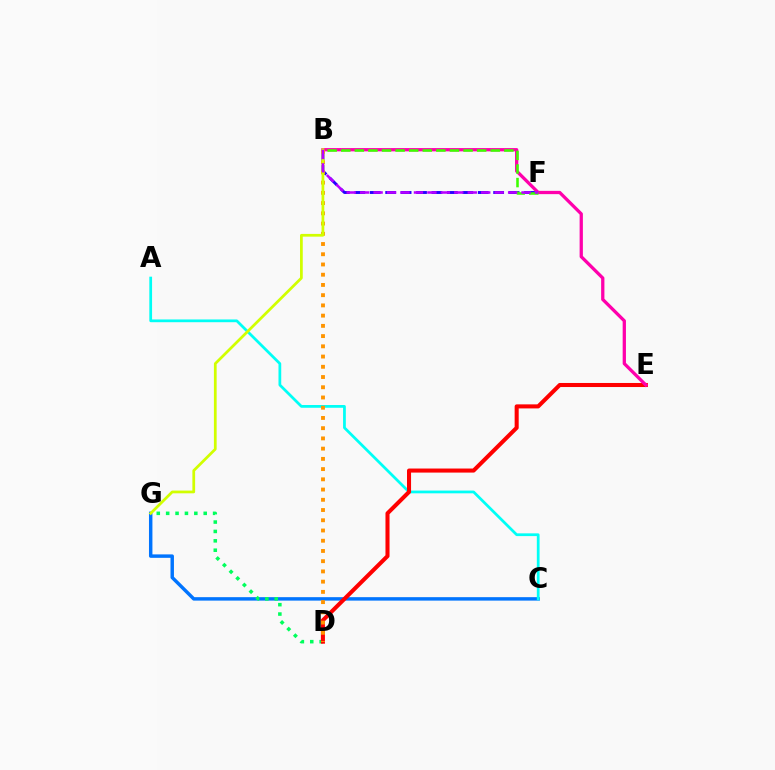{('C', 'G'): [{'color': '#0074ff', 'line_style': 'solid', 'thickness': 2.48}], ('D', 'G'): [{'color': '#00ff5c', 'line_style': 'dotted', 'thickness': 2.55}], ('A', 'C'): [{'color': '#00fff6', 'line_style': 'solid', 'thickness': 1.98}], ('D', 'E'): [{'color': '#ff0000', 'line_style': 'solid', 'thickness': 2.92}], ('B', 'F'): [{'color': '#2500ff', 'line_style': 'dashed', 'thickness': 2.1}, {'color': '#3dff00', 'line_style': 'dashed', 'thickness': 1.85}, {'color': '#b900ff', 'line_style': 'dashed', 'thickness': 1.83}], ('B', 'E'): [{'color': '#ff00ac', 'line_style': 'solid', 'thickness': 2.36}], ('B', 'D'): [{'color': '#ff9400', 'line_style': 'dotted', 'thickness': 2.78}], ('B', 'G'): [{'color': '#d1ff00', 'line_style': 'solid', 'thickness': 1.97}]}